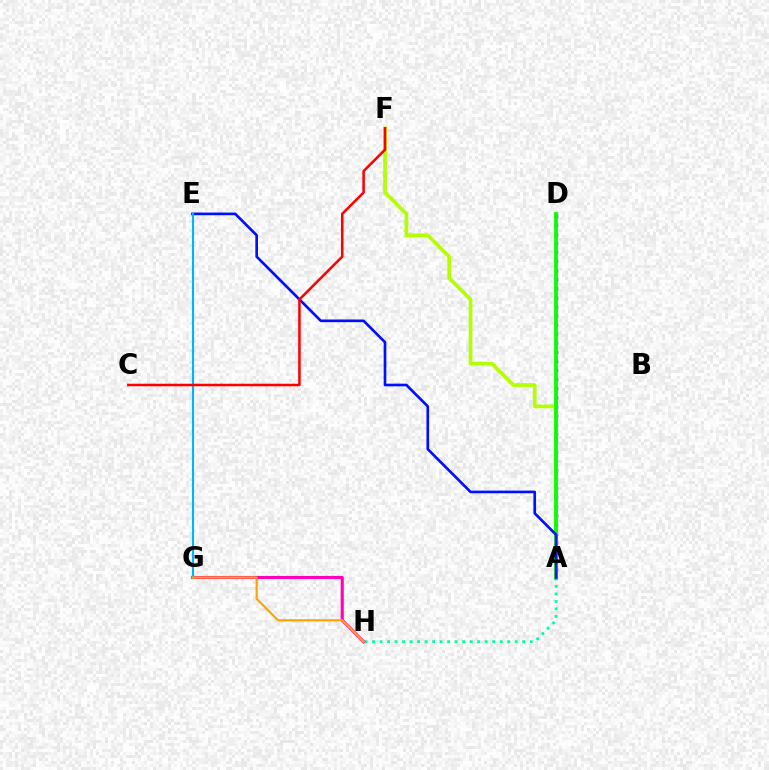{('A', 'D'): [{'color': '#9b00ff', 'line_style': 'dotted', 'thickness': 2.47}, {'color': '#08ff00', 'line_style': 'solid', 'thickness': 2.73}], ('A', 'F'): [{'color': '#b3ff00', 'line_style': 'solid', 'thickness': 2.65}], ('A', 'H'): [{'color': '#00ff9d', 'line_style': 'dotted', 'thickness': 2.04}], ('G', 'H'): [{'color': '#ff00bd', 'line_style': 'solid', 'thickness': 2.24}, {'color': '#ffa500', 'line_style': 'solid', 'thickness': 1.58}], ('A', 'E'): [{'color': '#0010ff', 'line_style': 'solid', 'thickness': 1.92}], ('E', 'G'): [{'color': '#00b5ff', 'line_style': 'solid', 'thickness': 1.52}], ('C', 'F'): [{'color': '#ff0000', 'line_style': 'solid', 'thickness': 1.83}]}